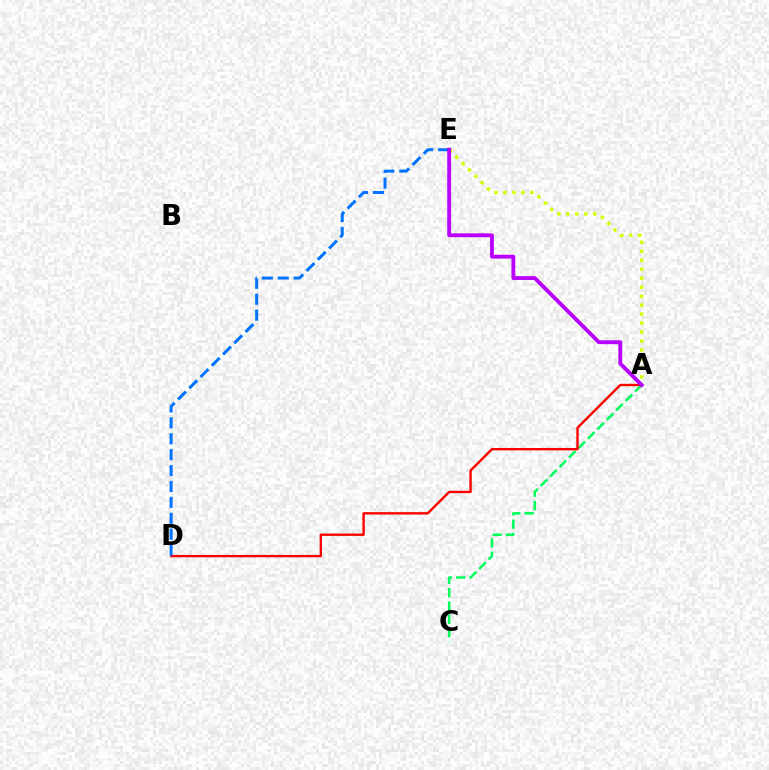{('A', 'C'): [{'color': '#00ff5c', 'line_style': 'dashed', 'thickness': 1.81}], ('A', 'D'): [{'color': '#ff0000', 'line_style': 'solid', 'thickness': 1.71}], ('A', 'E'): [{'color': '#d1ff00', 'line_style': 'dotted', 'thickness': 2.44}, {'color': '#b900ff', 'line_style': 'solid', 'thickness': 2.77}], ('D', 'E'): [{'color': '#0074ff', 'line_style': 'dashed', 'thickness': 2.16}]}